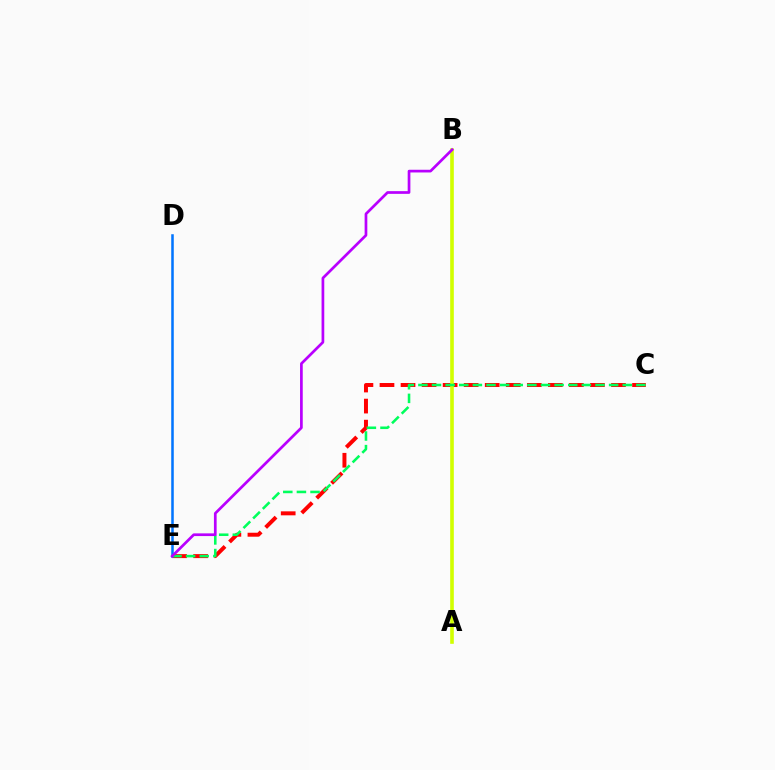{('C', 'E'): [{'color': '#ff0000', 'line_style': 'dashed', 'thickness': 2.86}, {'color': '#00ff5c', 'line_style': 'dashed', 'thickness': 1.85}], ('D', 'E'): [{'color': '#0074ff', 'line_style': 'solid', 'thickness': 1.82}], ('A', 'B'): [{'color': '#d1ff00', 'line_style': 'solid', 'thickness': 2.61}], ('B', 'E'): [{'color': '#b900ff', 'line_style': 'solid', 'thickness': 1.95}]}